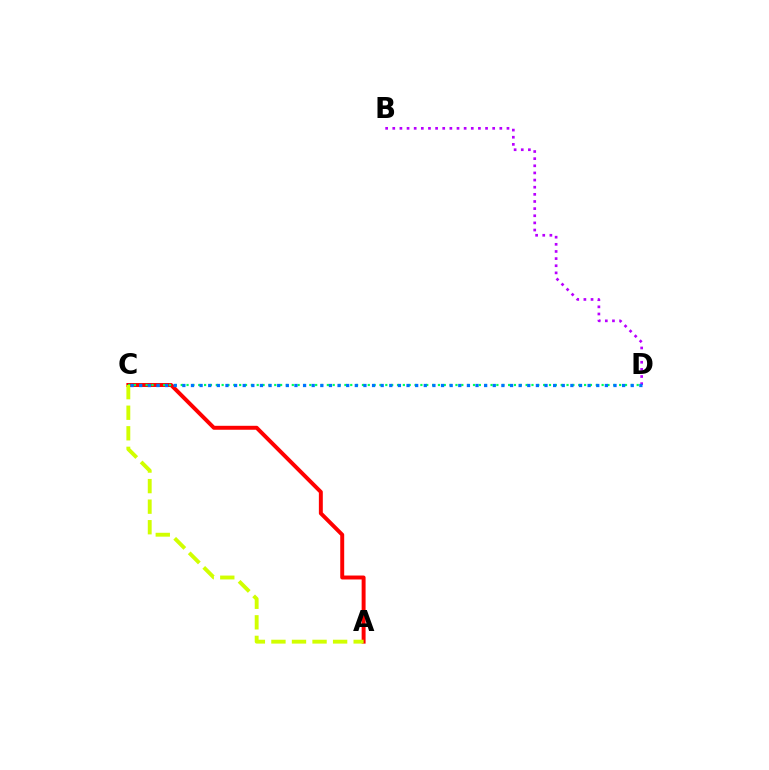{('A', 'C'): [{'color': '#ff0000', 'line_style': 'solid', 'thickness': 2.84}, {'color': '#d1ff00', 'line_style': 'dashed', 'thickness': 2.79}], ('B', 'D'): [{'color': '#b900ff', 'line_style': 'dotted', 'thickness': 1.94}], ('C', 'D'): [{'color': '#00ff5c', 'line_style': 'dotted', 'thickness': 1.59}, {'color': '#0074ff', 'line_style': 'dotted', 'thickness': 2.34}]}